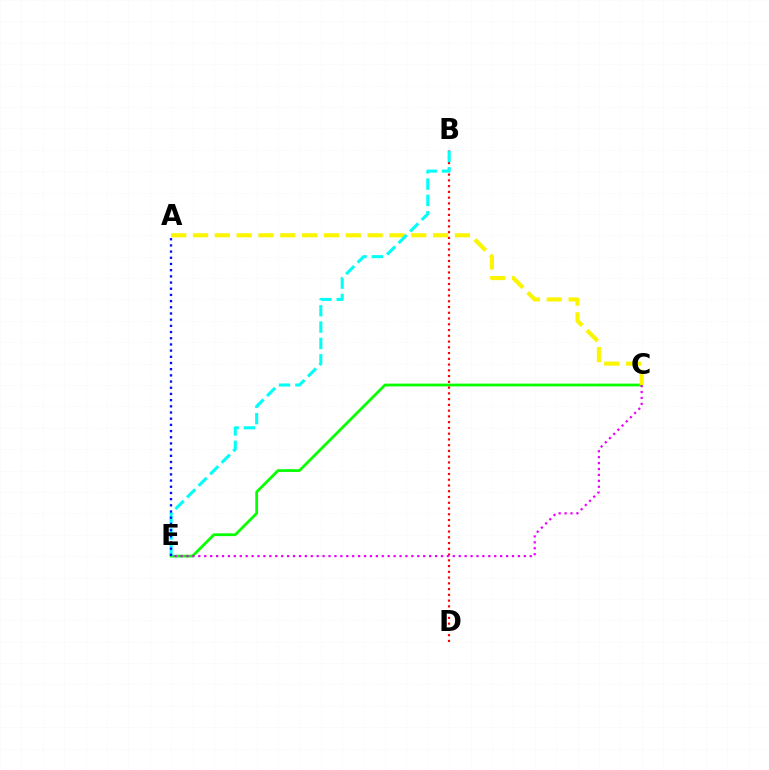{('C', 'E'): [{'color': '#08ff00', 'line_style': 'solid', 'thickness': 2.0}, {'color': '#ee00ff', 'line_style': 'dotted', 'thickness': 1.61}], ('A', 'C'): [{'color': '#fcf500', 'line_style': 'dashed', 'thickness': 2.97}], ('B', 'D'): [{'color': '#ff0000', 'line_style': 'dotted', 'thickness': 1.56}], ('B', 'E'): [{'color': '#00fff6', 'line_style': 'dashed', 'thickness': 2.22}], ('A', 'E'): [{'color': '#0010ff', 'line_style': 'dotted', 'thickness': 1.68}]}